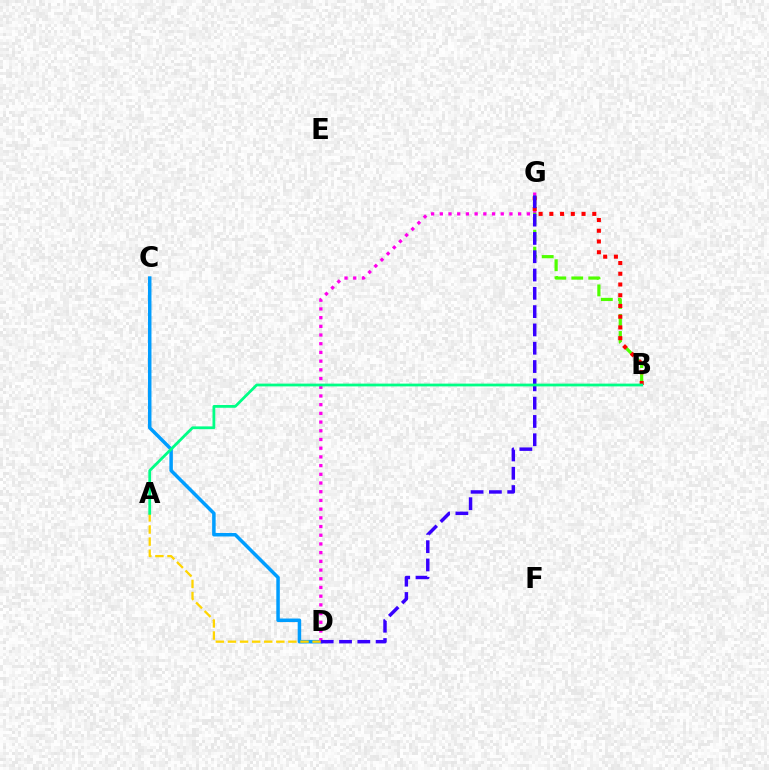{('C', 'D'): [{'color': '#009eff', 'line_style': 'solid', 'thickness': 2.52}], ('D', 'G'): [{'color': '#ff00ed', 'line_style': 'dotted', 'thickness': 2.37}, {'color': '#3700ff', 'line_style': 'dashed', 'thickness': 2.49}], ('B', 'G'): [{'color': '#4fff00', 'line_style': 'dashed', 'thickness': 2.31}, {'color': '#ff0000', 'line_style': 'dotted', 'thickness': 2.92}], ('A', 'D'): [{'color': '#ffd500', 'line_style': 'dashed', 'thickness': 1.64}], ('A', 'B'): [{'color': '#00ff86', 'line_style': 'solid', 'thickness': 2.0}]}